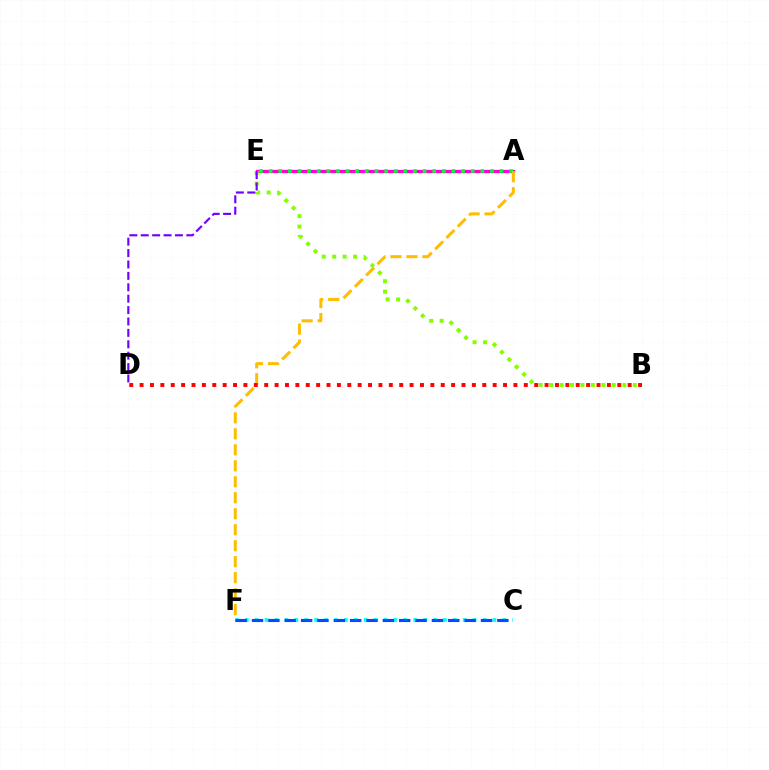{('A', 'E'): [{'color': '#ff00cf', 'line_style': 'solid', 'thickness': 2.35}, {'color': '#00ff39', 'line_style': 'dotted', 'thickness': 2.61}], ('B', 'E'): [{'color': '#84ff00', 'line_style': 'dotted', 'thickness': 2.84}], ('A', 'F'): [{'color': '#ffbd00', 'line_style': 'dashed', 'thickness': 2.17}], ('C', 'F'): [{'color': '#00fff6', 'line_style': 'dotted', 'thickness': 2.69}, {'color': '#004bff', 'line_style': 'dashed', 'thickness': 2.22}], ('D', 'E'): [{'color': '#7200ff', 'line_style': 'dashed', 'thickness': 1.55}], ('B', 'D'): [{'color': '#ff0000', 'line_style': 'dotted', 'thickness': 2.82}]}